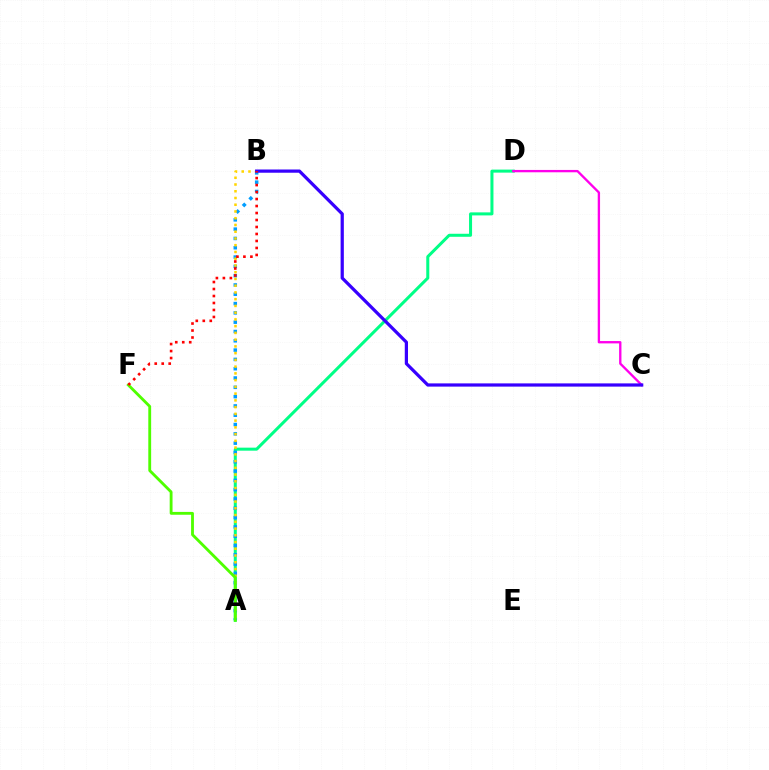{('A', 'D'): [{'color': '#00ff86', 'line_style': 'solid', 'thickness': 2.18}], ('A', 'B'): [{'color': '#009eff', 'line_style': 'dotted', 'thickness': 2.53}, {'color': '#ffd500', 'line_style': 'dotted', 'thickness': 1.83}], ('A', 'F'): [{'color': '#4fff00', 'line_style': 'solid', 'thickness': 2.05}], ('C', 'D'): [{'color': '#ff00ed', 'line_style': 'solid', 'thickness': 1.68}], ('B', 'C'): [{'color': '#3700ff', 'line_style': 'solid', 'thickness': 2.32}], ('B', 'F'): [{'color': '#ff0000', 'line_style': 'dotted', 'thickness': 1.9}]}